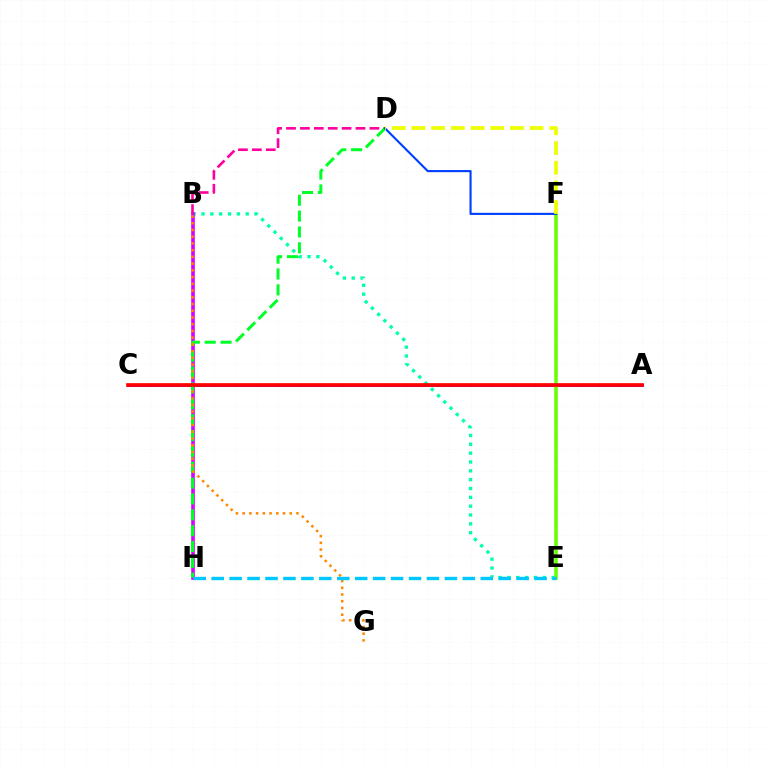{('B', 'E'): [{'color': '#00ffaf', 'line_style': 'dotted', 'thickness': 2.4}], ('A', 'C'): [{'color': '#4f00ff', 'line_style': 'solid', 'thickness': 1.99}, {'color': '#ff0000', 'line_style': 'solid', 'thickness': 2.65}], ('B', 'H'): [{'color': '#d600ff', 'line_style': 'solid', 'thickness': 2.6}], ('B', 'D'): [{'color': '#ff00a0', 'line_style': 'dashed', 'thickness': 1.89}], ('D', 'H'): [{'color': '#00ff27', 'line_style': 'dashed', 'thickness': 2.15}], ('E', 'F'): [{'color': '#66ff00', 'line_style': 'solid', 'thickness': 2.53}], ('B', 'G'): [{'color': '#ff8800', 'line_style': 'dotted', 'thickness': 1.83}], ('D', 'F'): [{'color': '#003fff', 'line_style': 'solid', 'thickness': 1.53}, {'color': '#eeff00', 'line_style': 'dashed', 'thickness': 2.68}], ('E', 'H'): [{'color': '#00c7ff', 'line_style': 'dashed', 'thickness': 2.44}]}